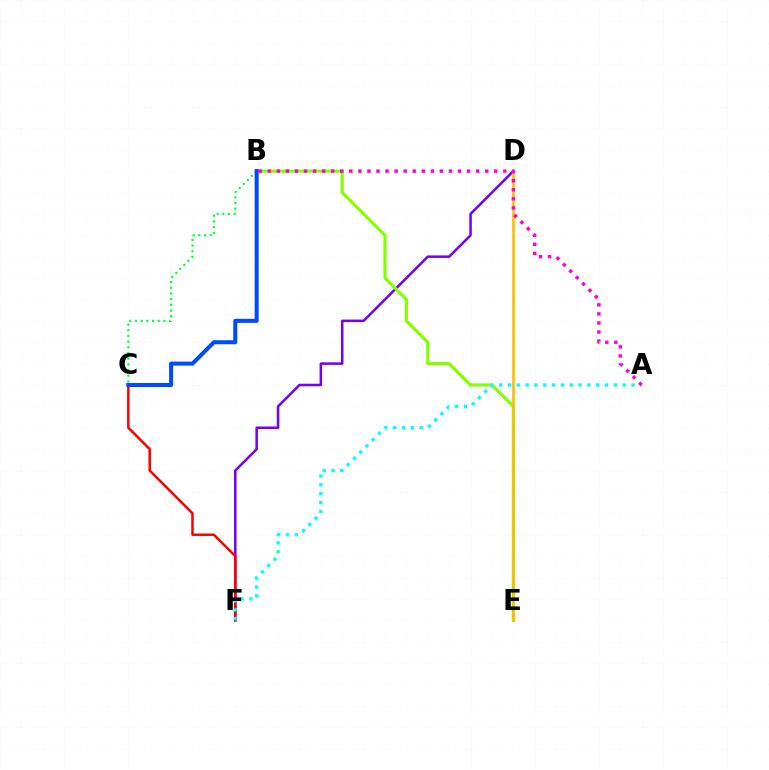{('B', 'C'): [{'color': '#00ff39', 'line_style': 'dotted', 'thickness': 1.54}, {'color': '#004bff', 'line_style': 'solid', 'thickness': 2.91}], ('D', 'F'): [{'color': '#7200ff', 'line_style': 'solid', 'thickness': 1.82}], ('C', 'F'): [{'color': '#ff0000', 'line_style': 'solid', 'thickness': 1.8}], ('B', 'E'): [{'color': '#84ff00', 'line_style': 'solid', 'thickness': 2.27}], ('D', 'E'): [{'color': '#ffbd00', 'line_style': 'solid', 'thickness': 1.89}], ('A', 'F'): [{'color': '#00fff6', 'line_style': 'dotted', 'thickness': 2.4}], ('A', 'B'): [{'color': '#ff00cf', 'line_style': 'dotted', 'thickness': 2.46}]}